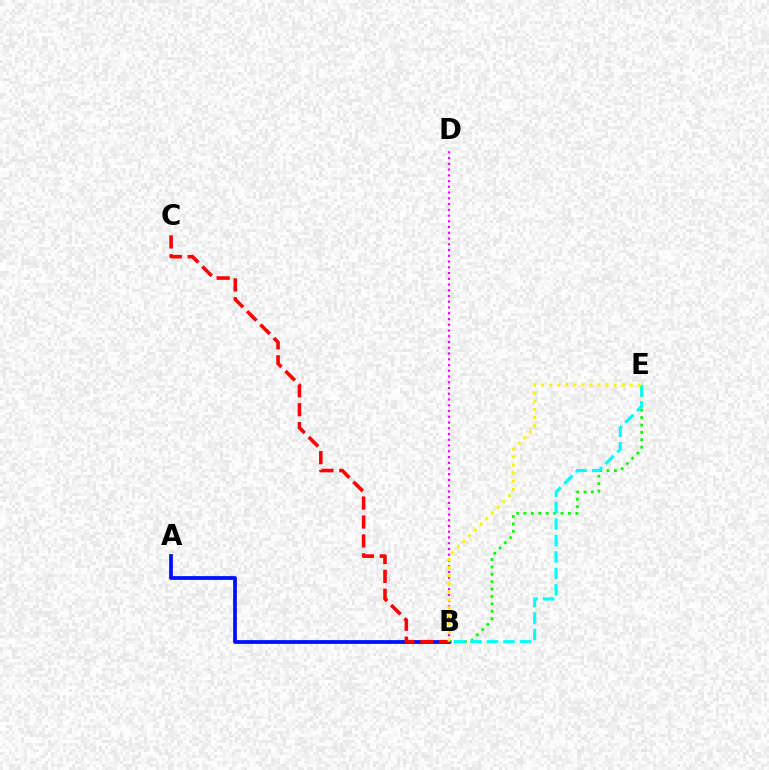{('B', 'E'): [{'color': '#08ff00', 'line_style': 'dotted', 'thickness': 2.01}, {'color': '#00fff6', 'line_style': 'dashed', 'thickness': 2.24}, {'color': '#fcf500', 'line_style': 'dotted', 'thickness': 2.19}], ('A', 'B'): [{'color': '#0010ff', 'line_style': 'solid', 'thickness': 2.72}], ('B', 'C'): [{'color': '#ff0000', 'line_style': 'dashed', 'thickness': 2.57}], ('B', 'D'): [{'color': '#ee00ff', 'line_style': 'dotted', 'thickness': 1.56}]}